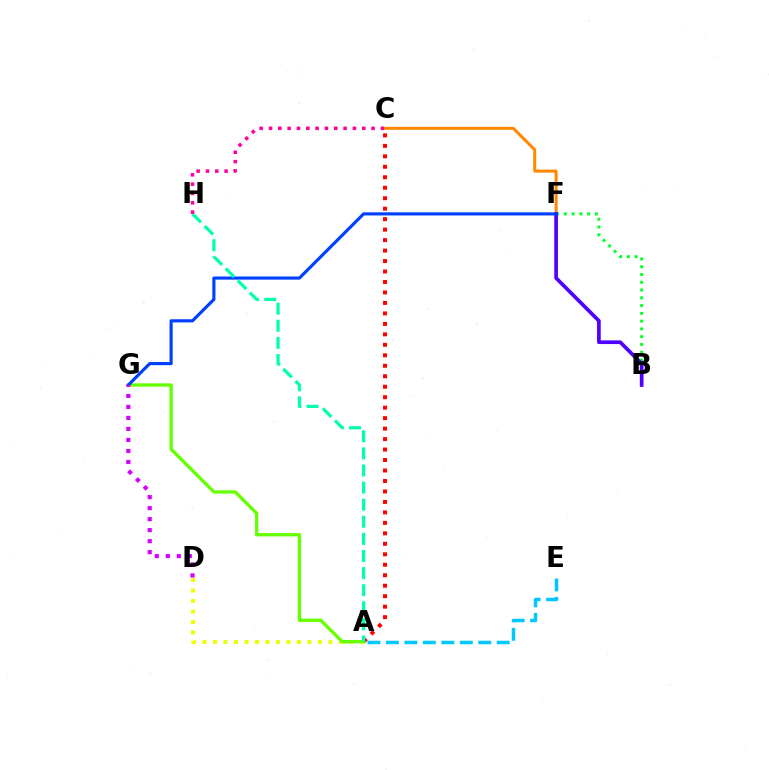{('C', 'F'): [{'color': '#ff8800', 'line_style': 'solid', 'thickness': 2.15}], ('A', 'E'): [{'color': '#00c7ff', 'line_style': 'dashed', 'thickness': 2.51}], ('A', 'C'): [{'color': '#ff0000', 'line_style': 'dotted', 'thickness': 2.85}], ('A', 'D'): [{'color': '#eeff00', 'line_style': 'dotted', 'thickness': 2.85}], ('B', 'F'): [{'color': '#00ff27', 'line_style': 'dotted', 'thickness': 2.11}, {'color': '#4f00ff', 'line_style': 'solid', 'thickness': 2.65}], ('A', 'G'): [{'color': '#66ff00', 'line_style': 'solid', 'thickness': 2.39}], ('F', 'G'): [{'color': '#003fff', 'line_style': 'solid', 'thickness': 2.25}], ('A', 'H'): [{'color': '#00ffaf', 'line_style': 'dashed', 'thickness': 2.32}], ('C', 'H'): [{'color': '#ff00a0', 'line_style': 'dotted', 'thickness': 2.53}], ('D', 'G'): [{'color': '#d600ff', 'line_style': 'dotted', 'thickness': 2.99}]}